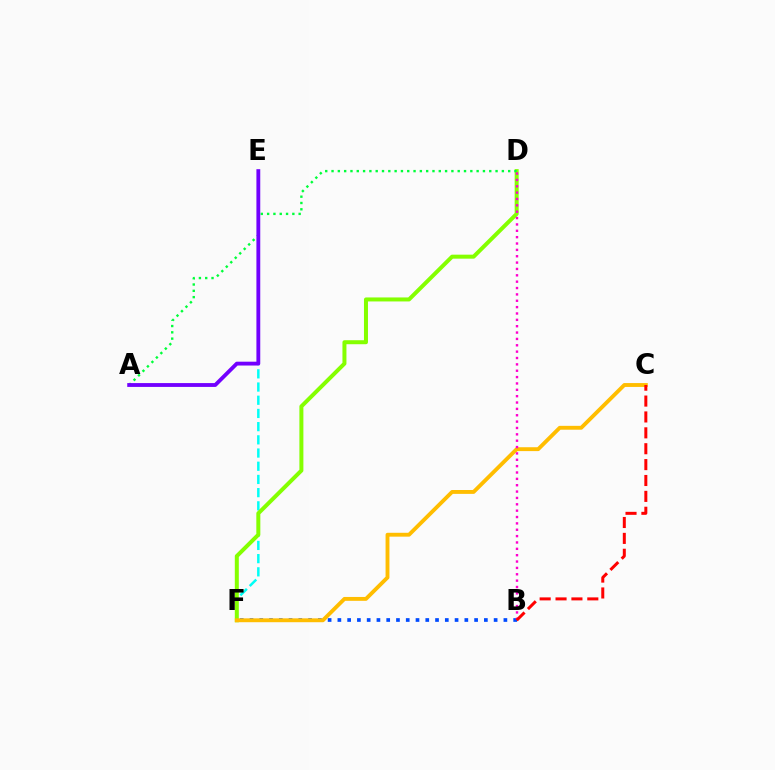{('E', 'F'): [{'color': '#00fff6', 'line_style': 'dashed', 'thickness': 1.79}], ('D', 'F'): [{'color': '#84ff00', 'line_style': 'solid', 'thickness': 2.88}], ('B', 'F'): [{'color': '#004bff', 'line_style': 'dotted', 'thickness': 2.65}], ('A', 'D'): [{'color': '#00ff39', 'line_style': 'dotted', 'thickness': 1.71}], ('C', 'F'): [{'color': '#ffbd00', 'line_style': 'solid', 'thickness': 2.79}], ('A', 'E'): [{'color': '#7200ff', 'line_style': 'solid', 'thickness': 2.76}], ('B', 'D'): [{'color': '#ff00cf', 'line_style': 'dotted', 'thickness': 1.73}], ('B', 'C'): [{'color': '#ff0000', 'line_style': 'dashed', 'thickness': 2.16}]}